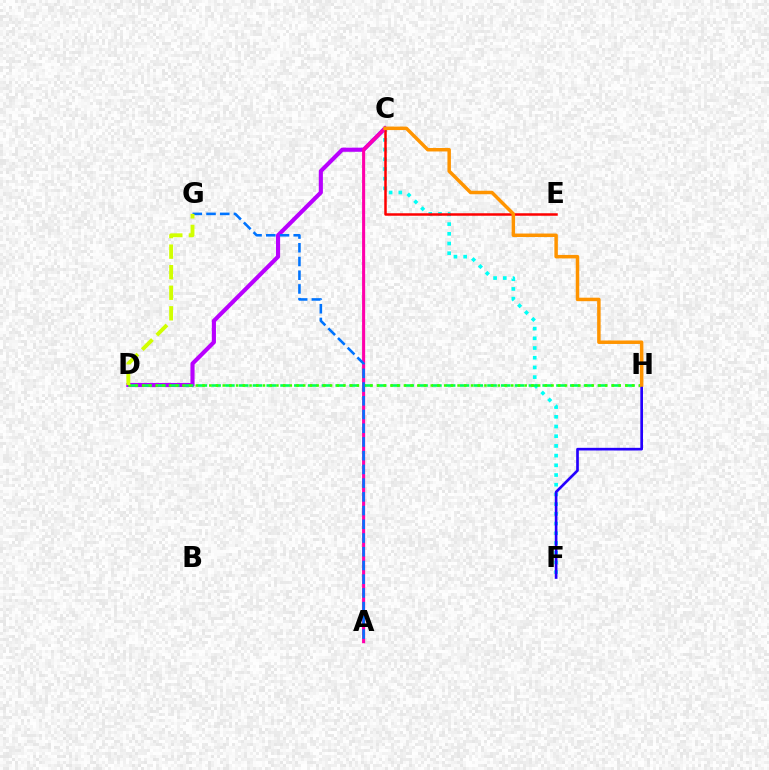{('C', 'D'): [{'color': '#b900ff', 'line_style': 'solid', 'thickness': 2.97}], ('C', 'F'): [{'color': '#00fff6', 'line_style': 'dotted', 'thickness': 2.64}], ('C', 'E'): [{'color': '#ff0000', 'line_style': 'solid', 'thickness': 1.8}], ('D', 'H'): [{'color': '#00ff5c', 'line_style': 'dashed', 'thickness': 1.87}, {'color': '#3dff00', 'line_style': 'dotted', 'thickness': 1.82}], ('F', 'H'): [{'color': '#2500ff', 'line_style': 'solid', 'thickness': 1.92}], ('A', 'C'): [{'color': '#ff00ac', 'line_style': 'solid', 'thickness': 2.21}], ('C', 'H'): [{'color': '#ff9400', 'line_style': 'solid', 'thickness': 2.51}], ('A', 'G'): [{'color': '#0074ff', 'line_style': 'dashed', 'thickness': 1.86}], ('D', 'G'): [{'color': '#d1ff00', 'line_style': 'dashed', 'thickness': 2.79}]}